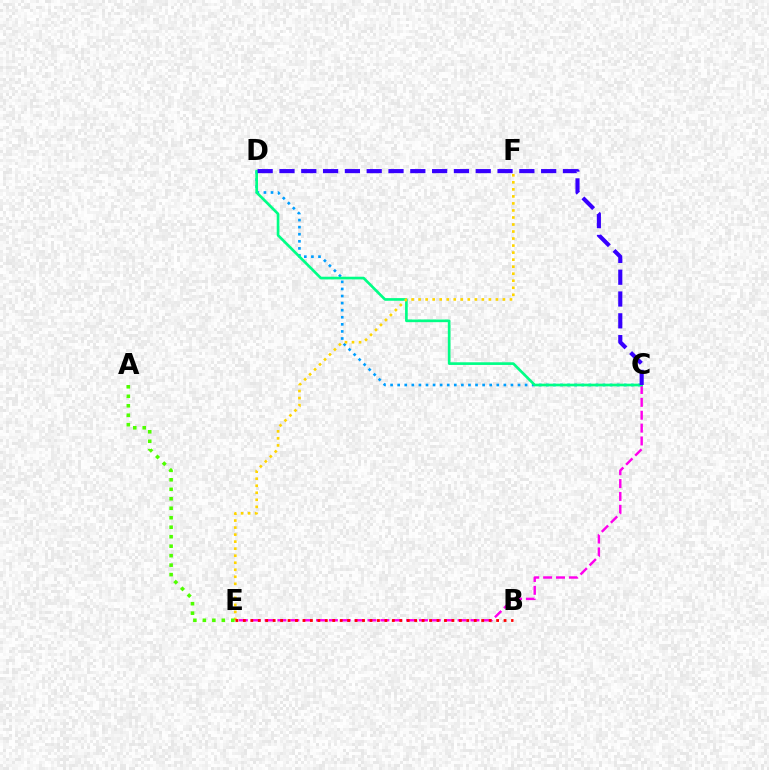{('C', 'D'): [{'color': '#009eff', 'line_style': 'dotted', 'thickness': 1.92}, {'color': '#00ff86', 'line_style': 'solid', 'thickness': 1.92}, {'color': '#3700ff', 'line_style': 'dashed', 'thickness': 2.96}], ('C', 'E'): [{'color': '#ff00ed', 'line_style': 'dashed', 'thickness': 1.75}], ('E', 'F'): [{'color': '#ffd500', 'line_style': 'dotted', 'thickness': 1.91}], ('B', 'E'): [{'color': '#ff0000', 'line_style': 'dotted', 'thickness': 2.02}], ('A', 'E'): [{'color': '#4fff00', 'line_style': 'dotted', 'thickness': 2.58}]}